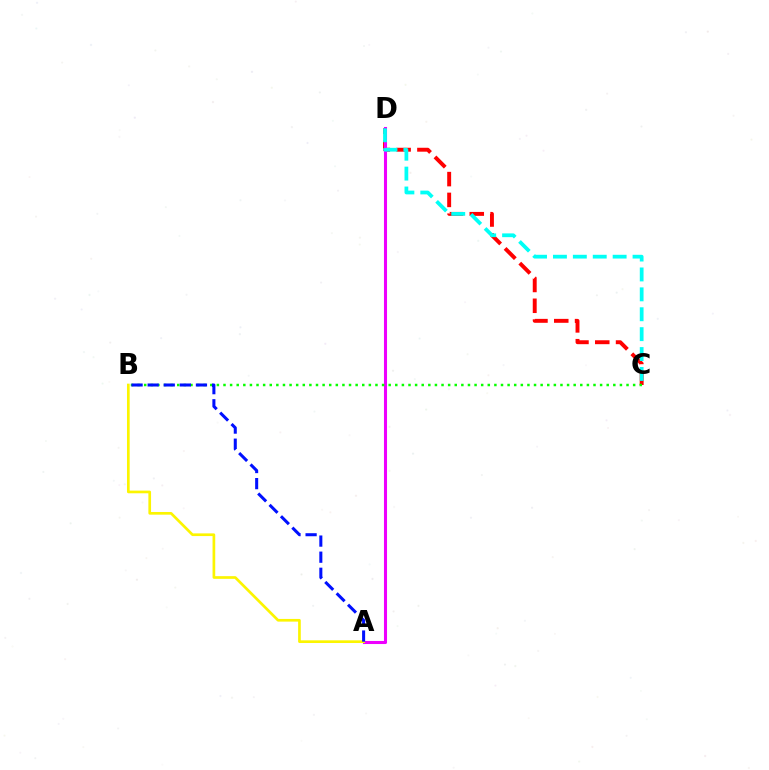{('C', 'D'): [{'color': '#ff0000', 'line_style': 'dashed', 'thickness': 2.83}, {'color': '#00fff6', 'line_style': 'dashed', 'thickness': 2.7}], ('A', 'D'): [{'color': '#ee00ff', 'line_style': 'solid', 'thickness': 2.21}], ('B', 'C'): [{'color': '#08ff00', 'line_style': 'dotted', 'thickness': 1.8}], ('A', 'B'): [{'color': '#fcf500', 'line_style': 'solid', 'thickness': 1.93}, {'color': '#0010ff', 'line_style': 'dashed', 'thickness': 2.19}]}